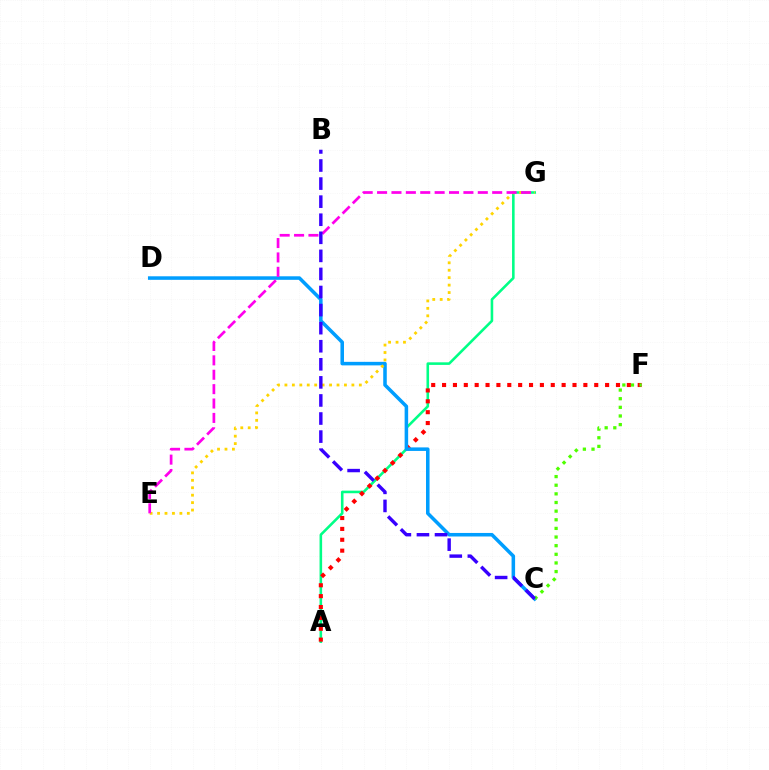{('A', 'G'): [{'color': '#00ff86', 'line_style': 'solid', 'thickness': 1.86}], ('A', 'F'): [{'color': '#ff0000', 'line_style': 'dotted', 'thickness': 2.95}], ('C', 'D'): [{'color': '#009eff', 'line_style': 'solid', 'thickness': 2.55}], ('C', 'F'): [{'color': '#4fff00', 'line_style': 'dotted', 'thickness': 2.35}], ('E', 'G'): [{'color': '#ffd500', 'line_style': 'dotted', 'thickness': 2.02}, {'color': '#ff00ed', 'line_style': 'dashed', 'thickness': 1.95}], ('B', 'C'): [{'color': '#3700ff', 'line_style': 'dashed', 'thickness': 2.46}]}